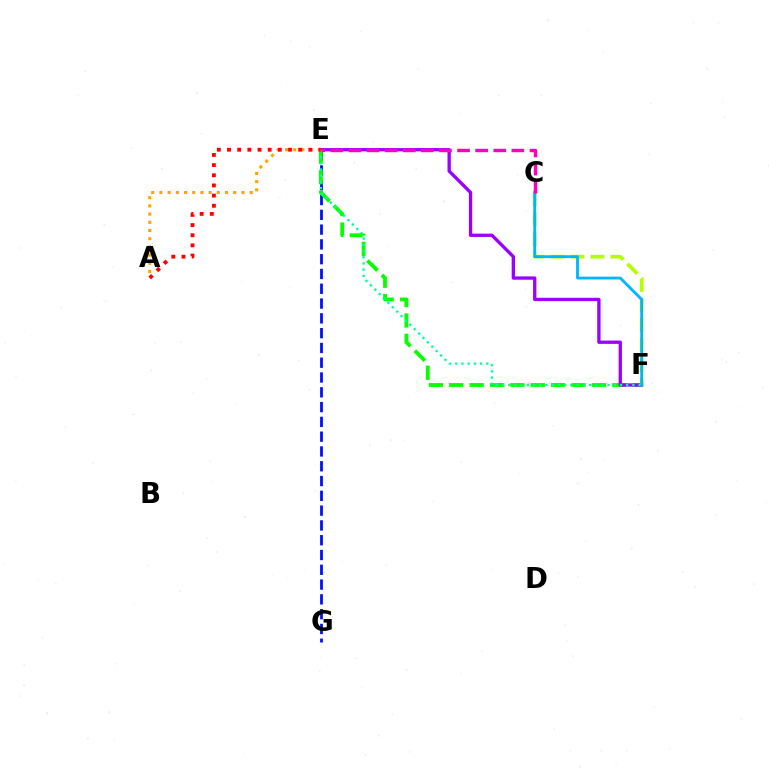{('E', 'G'): [{'color': '#0010ff', 'line_style': 'dashed', 'thickness': 2.01}], ('E', 'F'): [{'color': '#08ff00', 'line_style': 'dashed', 'thickness': 2.77}, {'color': '#9b00ff', 'line_style': 'solid', 'thickness': 2.39}, {'color': '#00ff9d', 'line_style': 'dotted', 'thickness': 1.69}], ('C', 'F'): [{'color': '#b3ff00', 'line_style': 'dashed', 'thickness': 2.71}, {'color': '#00b5ff', 'line_style': 'solid', 'thickness': 2.03}], ('A', 'E'): [{'color': '#ffa500', 'line_style': 'dotted', 'thickness': 2.23}, {'color': '#ff0000', 'line_style': 'dotted', 'thickness': 2.76}], ('C', 'E'): [{'color': '#ff00bd', 'line_style': 'dashed', 'thickness': 2.46}]}